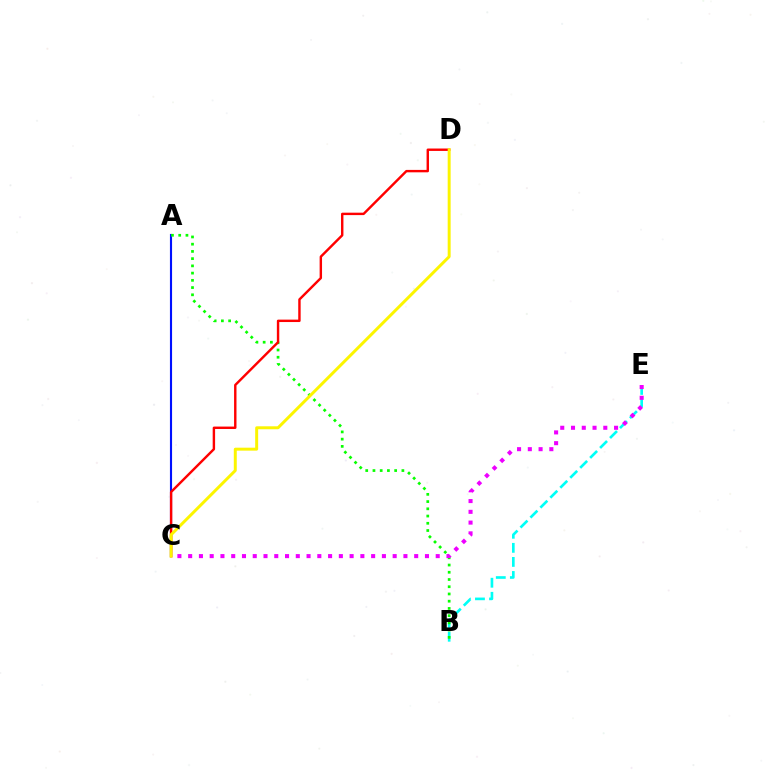{('B', 'E'): [{'color': '#00fff6', 'line_style': 'dashed', 'thickness': 1.91}], ('A', 'C'): [{'color': '#0010ff', 'line_style': 'solid', 'thickness': 1.54}], ('A', 'B'): [{'color': '#08ff00', 'line_style': 'dotted', 'thickness': 1.96}], ('C', 'D'): [{'color': '#ff0000', 'line_style': 'solid', 'thickness': 1.74}, {'color': '#fcf500', 'line_style': 'solid', 'thickness': 2.13}], ('C', 'E'): [{'color': '#ee00ff', 'line_style': 'dotted', 'thickness': 2.92}]}